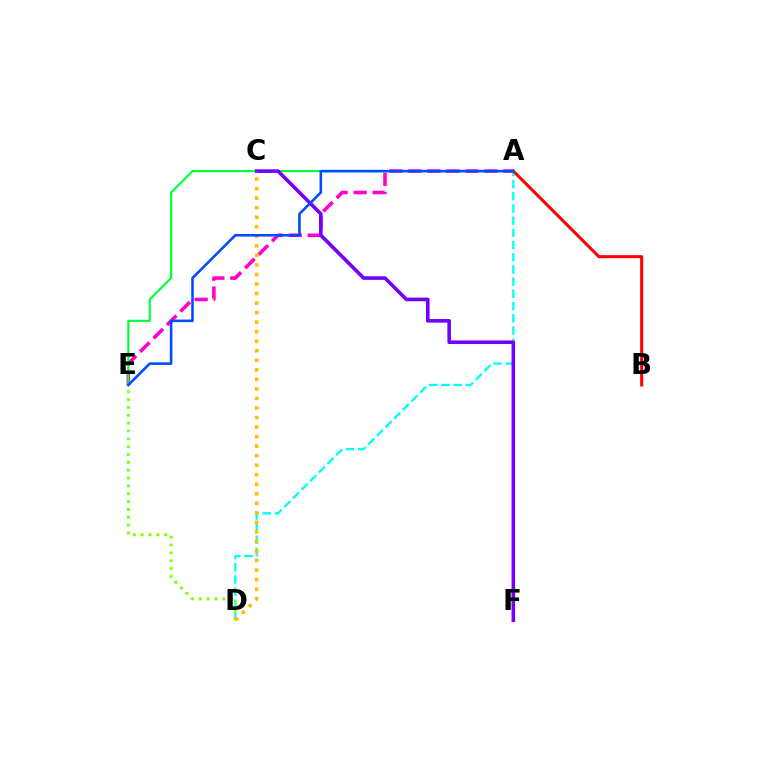{('A', 'E'): [{'color': '#ff00cf', 'line_style': 'dashed', 'thickness': 2.58}, {'color': '#00ff39', 'line_style': 'solid', 'thickness': 1.53}, {'color': '#004bff', 'line_style': 'solid', 'thickness': 1.85}], ('A', 'D'): [{'color': '#00fff6', 'line_style': 'dashed', 'thickness': 1.66}], ('A', 'B'): [{'color': '#ff0000', 'line_style': 'solid', 'thickness': 2.19}], ('D', 'E'): [{'color': '#84ff00', 'line_style': 'dotted', 'thickness': 2.13}], ('C', 'F'): [{'color': '#7200ff', 'line_style': 'solid', 'thickness': 2.59}], ('C', 'D'): [{'color': '#ffbd00', 'line_style': 'dotted', 'thickness': 2.59}]}